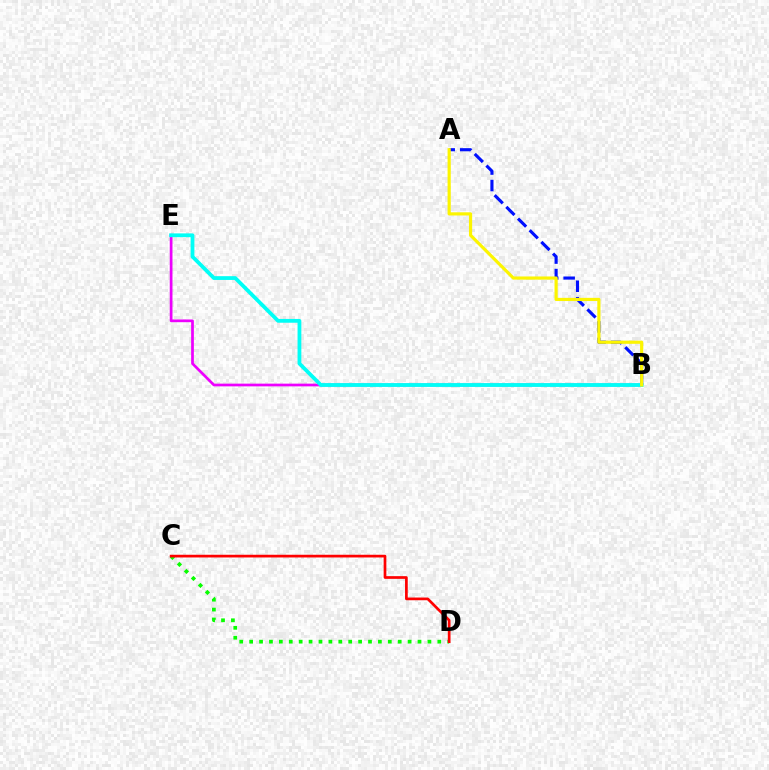{('C', 'D'): [{'color': '#08ff00', 'line_style': 'dotted', 'thickness': 2.69}, {'color': '#ff0000', 'line_style': 'solid', 'thickness': 1.95}], ('B', 'E'): [{'color': '#ee00ff', 'line_style': 'solid', 'thickness': 1.96}, {'color': '#00fff6', 'line_style': 'solid', 'thickness': 2.72}], ('A', 'B'): [{'color': '#0010ff', 'line_style': 'dashed', 'thickness': 2.24}, {'color': '#fcf500', 'line_style': 'solid', 'thickness': 2.29}]}